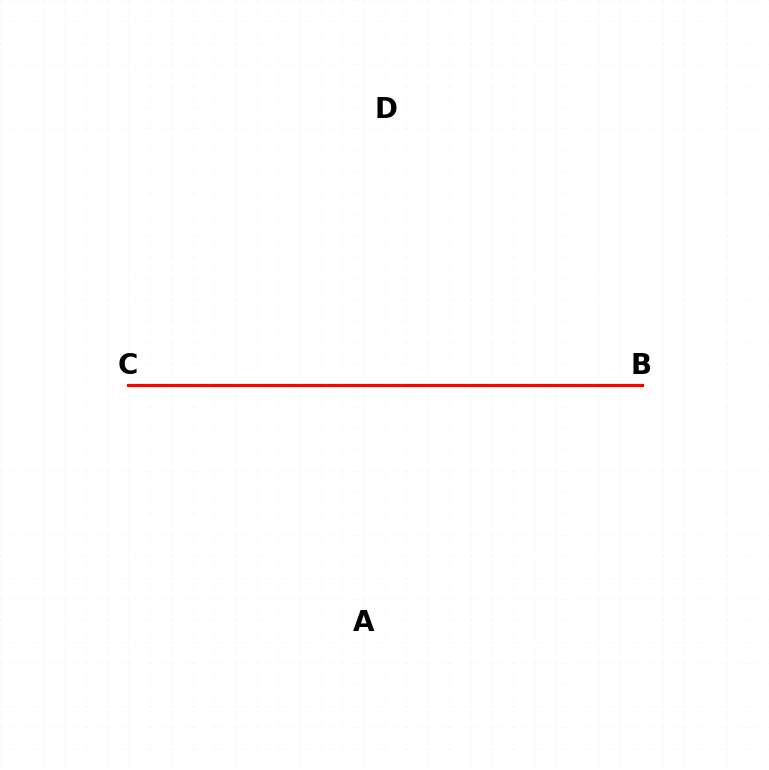{('B', 'C'): [{'color': '#84ff00', 'line_style': 'solid', 'thickness': 2.3}, {'color': '#00fff6', 'line_style': 'dotted', 'thickness': 2.27}, {'color': '#7200ff', 'line_style': 'dashed', 'thickness': 2.15}, {'color': '#ff0000', 'line_style': 'solid', 'thickness': 2.2}]}